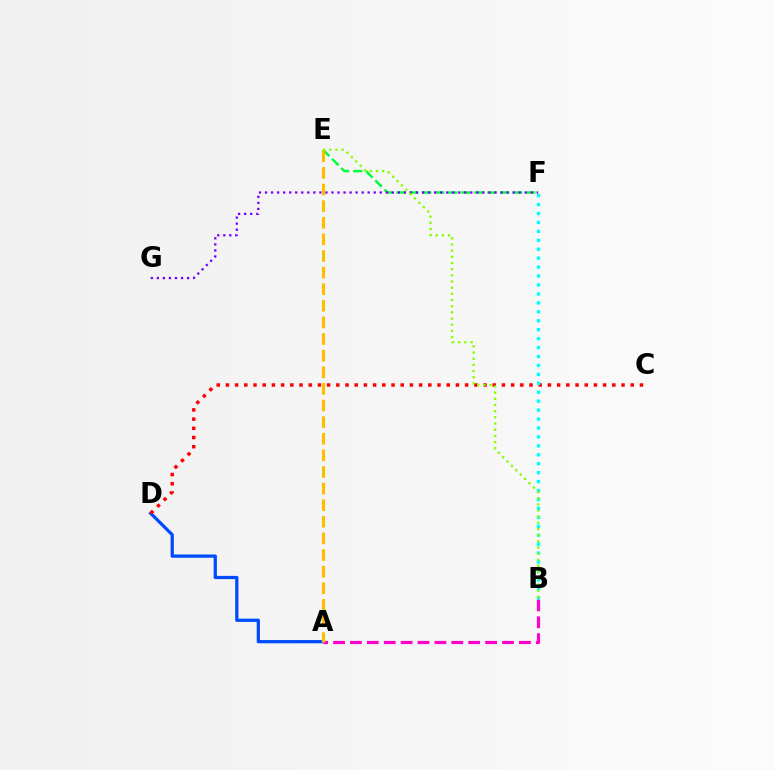{('E', 'F'): [{'color': '#00ff39', 'line_style': 'dashed', 'thickness': 1.77}], ('A', 'D'): [{'color': '#004bff', 'line_style': 'solid', 'thickness': 2.34}], ('A', 'B'): [{'color': '#ff00cf', 'line_style': 'dashed', 'thickness': 2.3}], ('C', 'D'): [{'color': '#ff0000', 'line_style': 'dotted', 'thickness': 2.5}], ('F', 'G'): [{'color': '#7200ff', 'line_style': 'dotted', 'thickness': 1.64}], ('A', 'E'): [{'color': '#ffbd00', 'line_style': 'dashed', 'thickness': 2.26}], ('B', 'F'): [{'color': '#00fff6', 'line_style': 'dotted', 'thickness': 2.43}], ('B', 'E'): [{'color': '#84ff00', 'line_style': 'dotted', 'thickness': 1.68}]}